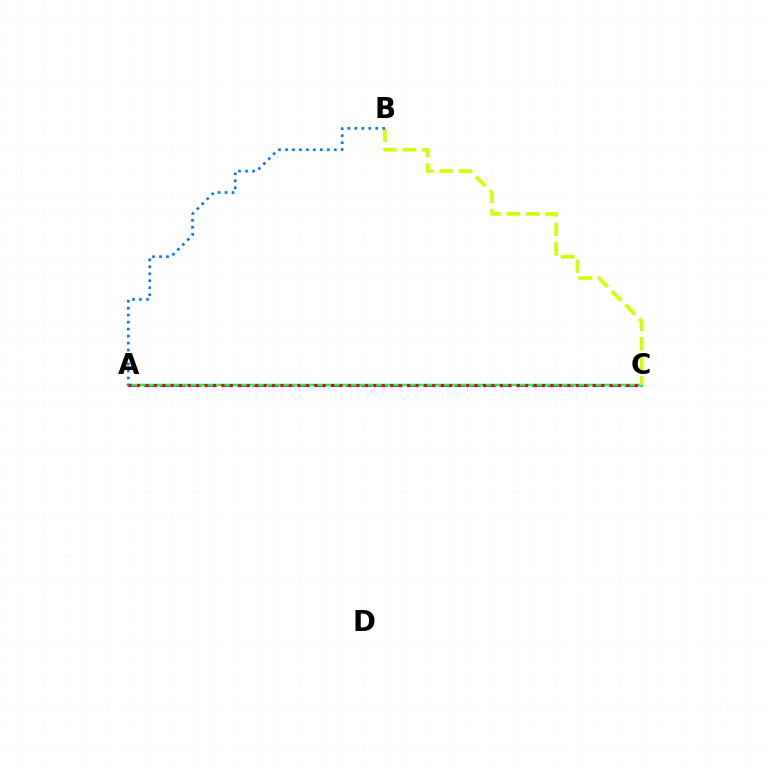{('A', 'C'): [{'color': '#b900ff', 'line_style': 'dashed', 'thickness': 2.11}, {'color': '#00ff5c', 'line_style': 'solid', 'thickness': 1.78}, {'color': '#ff0000', 'line_style': 'dotted', 'thickness': 2.29}], ('B', 'C'): [{'color': '#d1ff00', 'line_style': 'dashed', 'thickness': 2.64}], ('A', 'B'): [{'color': '#0074ff', 'line_style': 'dotted', 'thickness': 1.9}]}